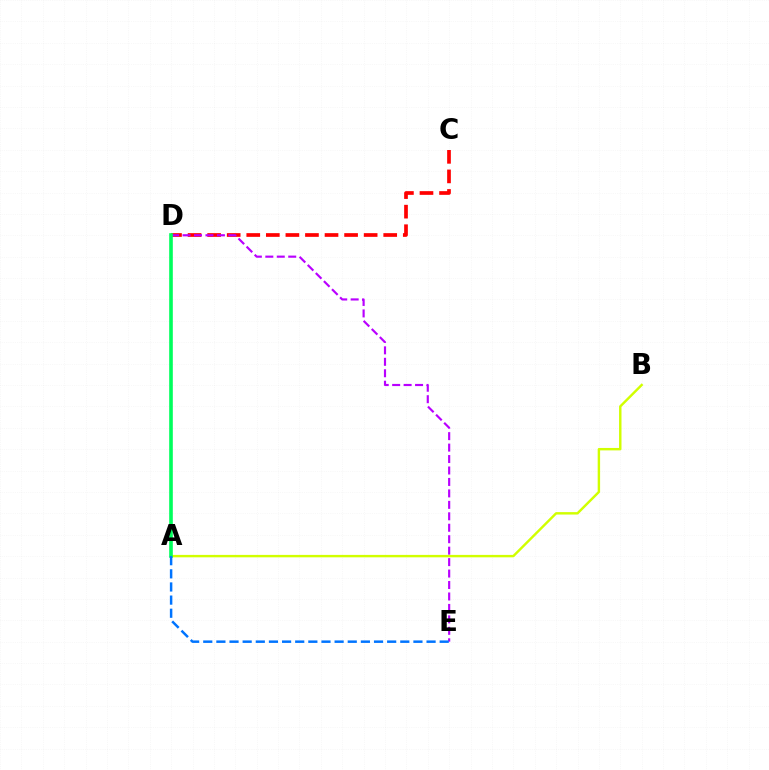{('C', 'D'): [{'color': '#ff0000', 'line_style': 'dashed', 'thickness': 2.66}], ('A', 'B'): [{'color': '#d1ff00', 'line_style': 'solid', 'thickness': 1.75}], ('D', 'E'): [{'color': '#b900ff', 'line_style': 'dashed', 'thickness': 1.56}], ('A', 'D'): [{'color': '#00ff5c', 'line_style': 'solid', 'thickness': 2.61}], ('A', 'E'): [{'color': '#0074ff', 'line_style': 'dashed', 'thickness': 1.78}]}